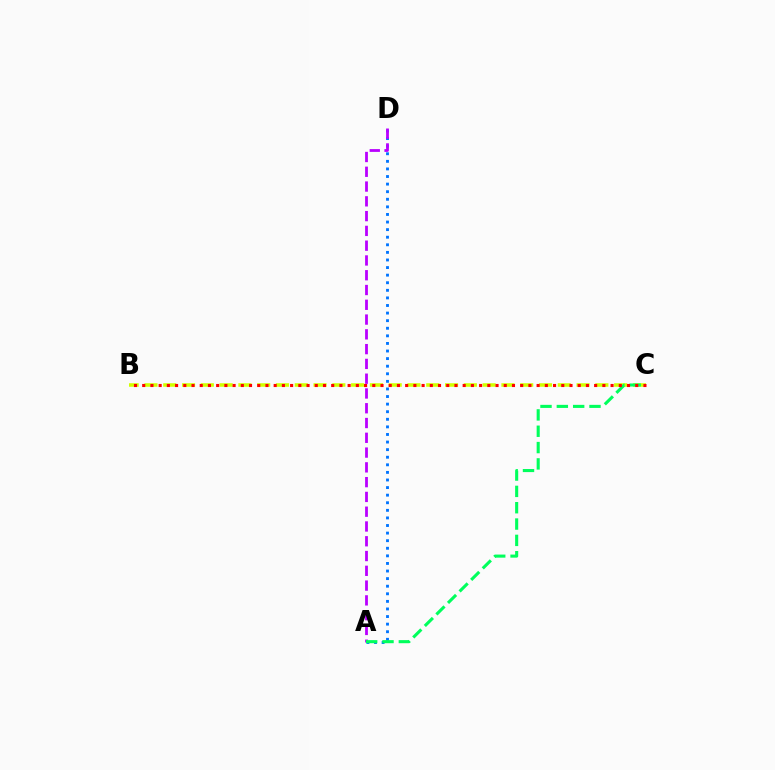{('A', 'D'): [{'color': '#0074ff', 'line_style': 'dotted', 'thickness': 2.06}, {'color': '#b900ff', 'line_style': 'dashed', 'thickness': 2.01}], ('B', 'C'): [{'color': '#d1ff00', 'line_style': 'dashed', 'thickness': 2.55}, {'color': '#ff0000', 'line_style': 'dotted', 'thickness': 2.23}], ('A', 'C'): [{'color': '#00ff5c', 'line_style': 'dashed', 'thickness': 2.22}]}